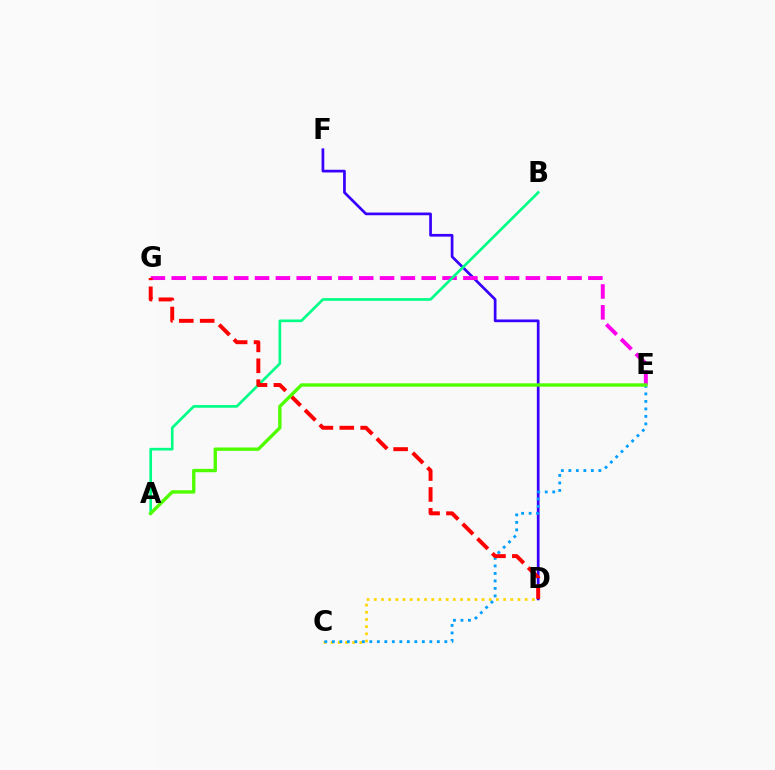{('D', 'F'): [{'color': '#3700ff', 'line_style': 'solid', 'thickness': 1.95}], ('E', 'G'): [{'color': '#ff00ed', 'line_style': 'dashed', 'thickness': 2.83}], ('C', 'D'): [{'color': '#ffd500', 'line_style': 'dotted', 'thickness': 1.95}], ('A', 'B'): [{'color': '#00ff86', 'line_style': 'solid', 'thickness': 1.93}], ('C', 'E'): [{'color': '#009eff', 'line_style': 'dotted', 'thickness': 2.04}], ('D', 'G'): [{'color': '#ff0000', 'line_style': 'dashed', 'thickness': 2.84}], ('A', 'E'): [{'color': '#4fff00', 'line_style': 'solid', 'thickness': 2.43}]}